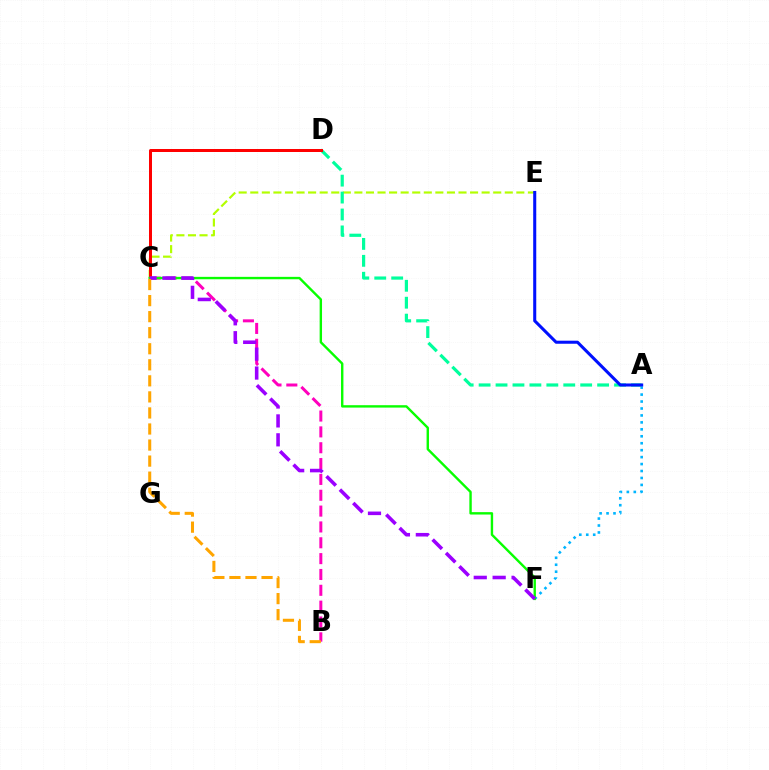{('A', 'F'): [{'color': '#00b5ff', 'line_style': 'dotted', 'thickness': 1.89}], ('C', 'E'): [{'color': '#b3ff00', 'line_style': 'dashed', 'thickness': 1.57}], ('A', 'D'): [{'color': '#00ff9d', 'line_style': 'dashed', 'thickness': 2.3}], ('A', 'E'): [{'color': '#0010ff', 'line_style': 'solid', 'thickness': 2.2}], ('B', 'C'): [{'color': '#ff00bd', 'line_style': 'dashed', 'thickness': 2.15}, {'color': '#ffa500', 'line_style': 'dashed', 'thickness': 2.18}], ('C', 'D'): [{'color': '#ff0000', 'line_style': 'solid', 'thickness': 2.16}], ('C', 'F'): [{'color': '#08ff00', 'line_style': 'solid', 'thickness': 1.73}, {'color': '#9b00ff', 'line_style': 'dashed', 'thickness': 2.57}]}